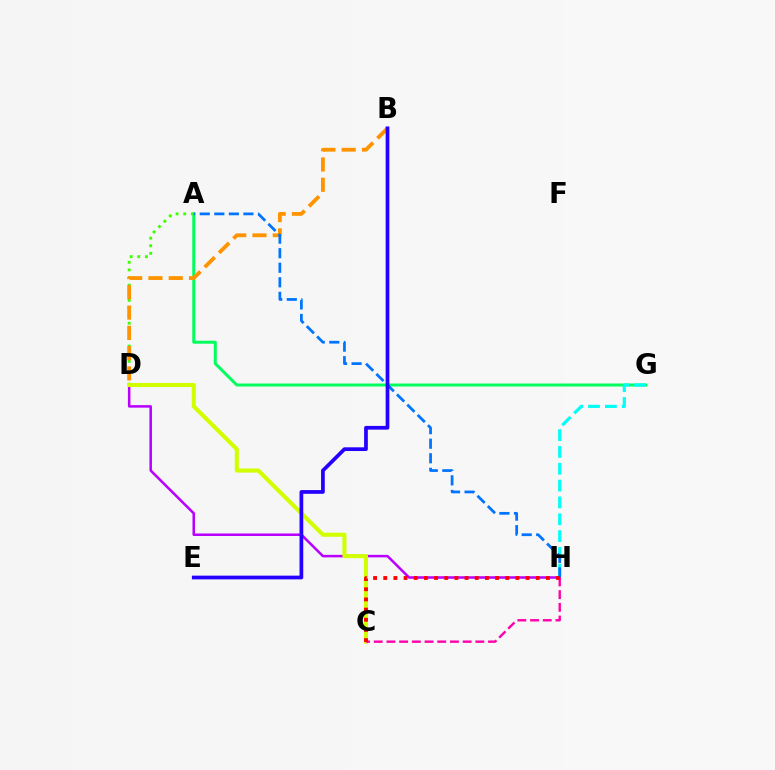{('D', 'H'): [{'color': '#b900ff', 'line_style': 'solid', 'thickness': 1.82}], ('A', 'G'): [{'color': '#00ff5c', 'line_style': 'solid', 'thickness': 2.15}], ('A', 'D'): [{'color': '#3dff00', 'line_style': 'dotted', 'thickness': 2.07}], ('G', 'H'): [{'color': '#00fff6', 'line_style': 'dashed', 'thickness': 2.29}], ('B', 'D'): [{'color': '#ff9400', 'line_style': 'dashed', 'thickness': 2.75}], ('A', 'H'): [{'color': '#0074ff', 'line_style': 'dashed', 'thickness': 1.98}], ('C', 'D'): [{'color': '#d1ff00', 'line_style': 'solid', 'thickness': 2.94}], ('C', 'H'): [{'color': '#ff00ac', 'line_style': 'dashed', 'thickness': 1.73}, {'color': '#ff0000', 'line_style': 'dotted', 'thickness': 2.76}], ('B', 'E'): [{'color': '#2500ff', 'line_style': 'solid', 'thickness': 2.68}]}